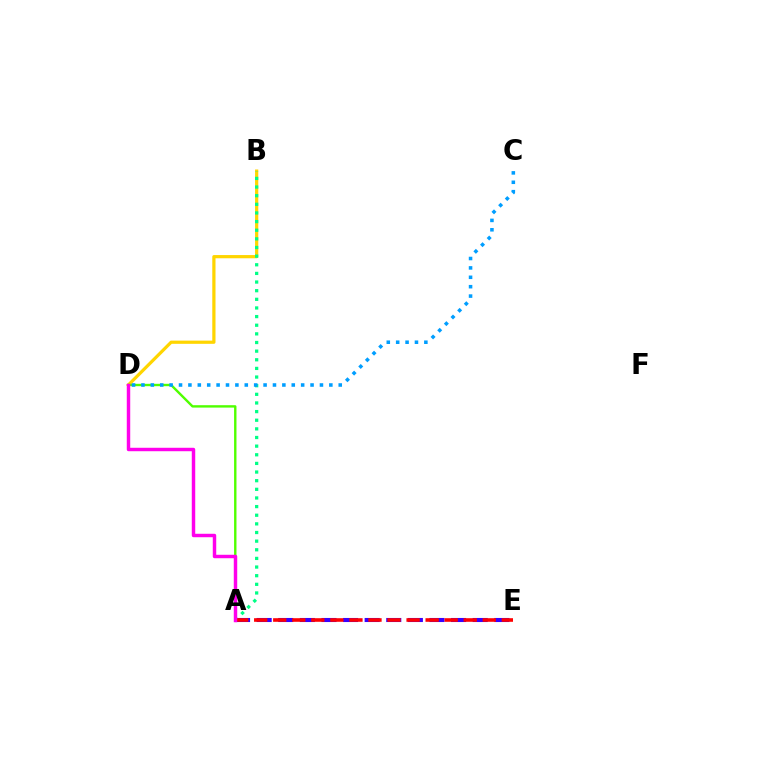{('B', 'D'): [{'color': '#ffd500', 'line_style': 'solid', 'thickness': 2.32}], ('A', 'E'): [{'color': '#3700ff', 'line_style': 'dashed', 'thickness': 2.93}, {'color': '#ff0000', 'line_style': 'dashed', 'thickness': 2.59}], ('A', 'B'): [{'color': '#00ff86', 'line_style': 'dotted', 'thickness': 2.35}], ('A', 'D'): [{'color': '#4fff00', 'line_style': 'solid', 'thickness': 1.72}, {'color': '#ff00ed', 'line_style': 'solid', 'thickness': 2.48}], ('C', 'D'): [{'color': '#009eff', 'line_style': 'dotted', 'thickness': 2.55}]}